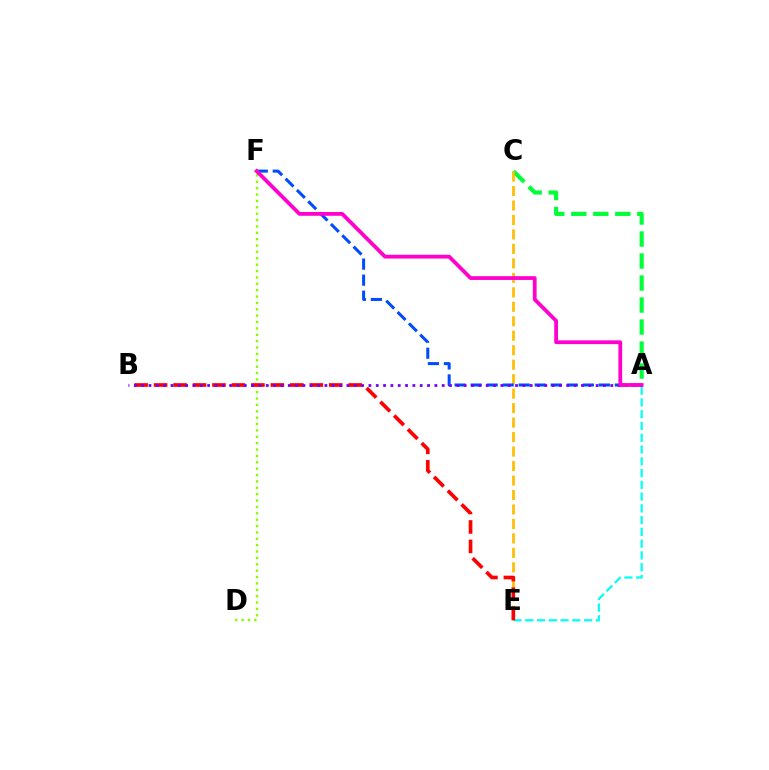{('A', 'E'): [{'color': '#00fff6', 'line_style': 'dashed', 'thickness': 1.6}], ('D', 'F'): [{'color': '#84ff00', 'line_style': 'dotted', 'thickness': 1.73}], ('A', 'C'): [{'color': '#00ff39', 'line_style': 'dashed', 'thickness': 2.99}], ('C', 'E'): [{'color': '#ffbd00', 'line_style': 'dashed', 'thickness': 1.97}], ('A', 'F'): [{'color': '#004bff', 'line_style': 'dashed', 'thickness': 2.18}, {'color': '#ff00cf', 'line_style': 'solid', 'thickness': 2.71}], ('B', 'E'): [{'color': '#ff0000', 'line_style': 'dashed', 'thickness': 2.64}], ('A', 'B'): [{'color': '#7200ff', 'line_style': 'dotted', 'thickness': 1.99}]}